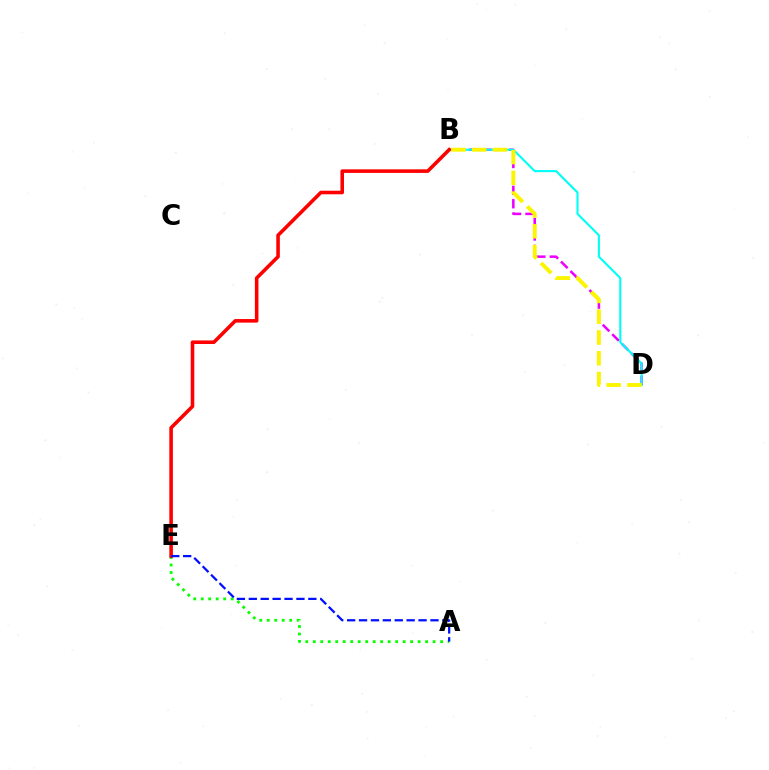{('B', 'D'): [{'color': '#ee00ff', 'line_style': 'dashed', 'thickness': 1.82}, {'color': '#00fff6', 'line_style': 'solid', 'thickness': 1.52}, {'color': '#fcf500', 'line_style': 'dashed', 'thickness': 2.82}], ('A', 'E'): [{'color': '#08ff00', 'line_style': 'dotted', 'thickness': 2.03}, {'color': '#0010ff', 'line_style': 'dashed', 'thickness': 1.62}], ('B', 'E'): [{'color': '#ff0000', 'line_style': 'solid', 'thickness': 2.57}]}